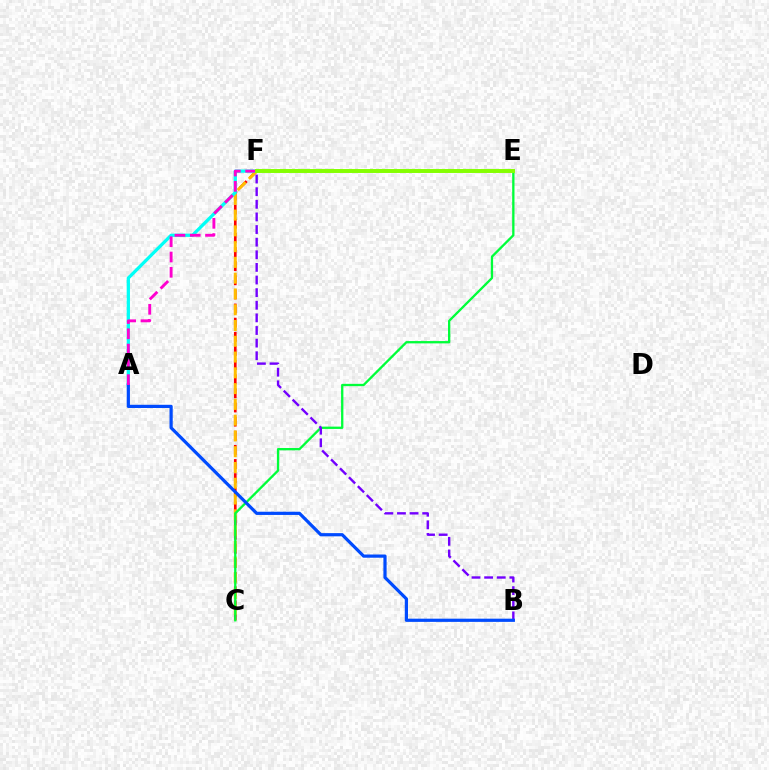{('C', 'F'): [{'color': '#ff0000', 'line_style': 'dashed', 'thickness': 1.92}, {'color': '#ffbd00', 'line_style': 'dashed', 'thickness': 2.14}], ('C', 'E'): [{'color': '#00ff39', 'line_style': 'solid', 'thickness': 1.67}], ('A', 'F'): [{'color': '#00fff6', 'line_style': 'solid', 'thickness': 2.35}, {'color': '#ff00cf', 'line_style': 'dashed', 'thickness': 2.08}], ('B', 'F'): [{'color': '#7200ff', 'line_style': 'dashed', 'thickness': 1.71}], ('A', 'B'): [{'color': '#004bff', 'line_style': 'solid', 'thickness': 2.31}], ('E', 'F'): [{'color': '#84ff00', 'line_style': 'solid', 'thickness': 2.84}]}